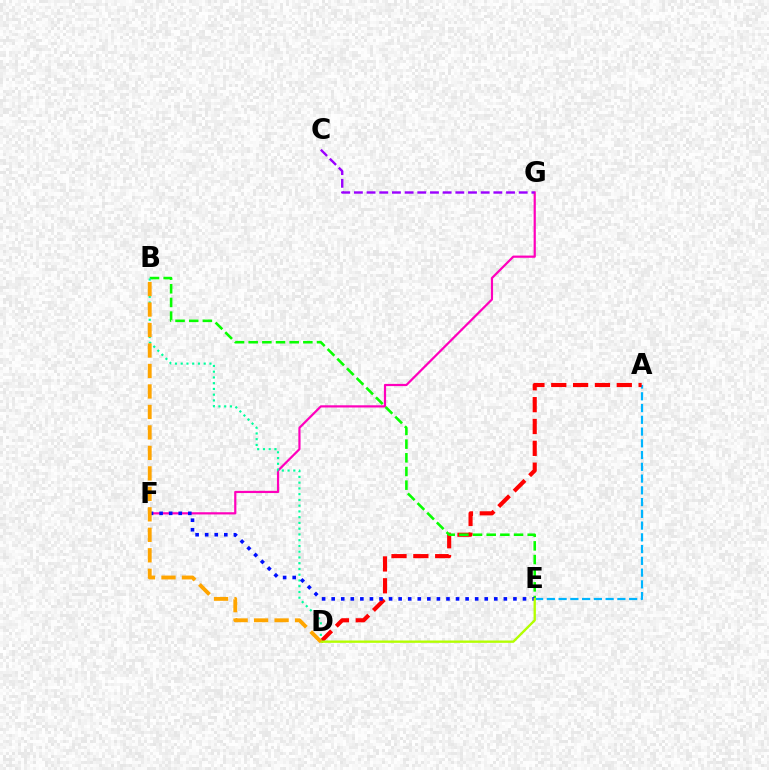{('A', 'E'): [{'color': '#00b5ff', 'line_style': 'dashed', 'thickness': 1.6}], ('F', 'G'): [{'color': '#ff00bd', 'line_style': 'solid', 'thickness': 1.59}], ('A', 'D'): [{'color': '#ff0000', 'line_style': 'dashed', 'thickness': 2.97}], ('B', 'E'): [{'color': '#08ff00', 'line_style': 'dashed', 'thickness': 1.86}], ('B', 'D'): [{'color': '#00ff9d', 'line_style': 'dotted', 'thickness': 1.56}, {'color': '#ffa500', 'line_style': 'dashed', 'thickness': 2.78}], ('E', 'F'): [{'color': '#0010ff', 'line_style': 'dotted', 'thickness': 2.6}], ('D', 'E'): [{'color': '#b3ff00', 'line_style': 'solid', 'thickness': 1.69}], ('C', 'G'): [{'color': '#9b00ff', 'line_style': 'dashed', 'thickness': 1.72}]}